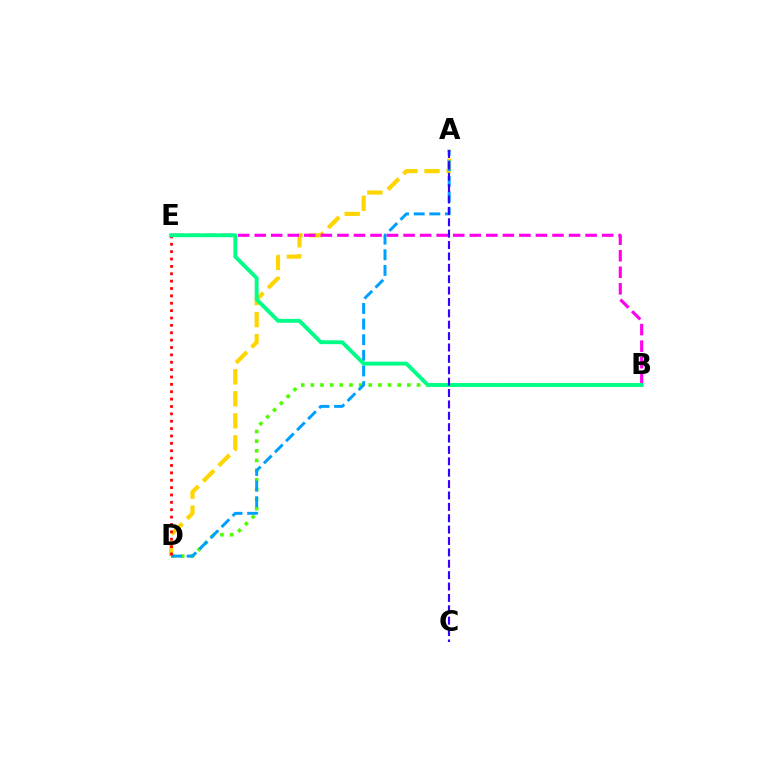{('A', 'D'): [{'color': '#ffd500', 'line_style': 'dashed', 'thickness': 2.99}, {'color': '#009eff', 'line_style': 'dashed', 'thickness': 2.12}], ('B', 'D'): [{'color': '#4fff00', 'line_style': 'dotted', 'thickness': 2.62}], ('B', 'E'): [{'color': '#ff00ed', 'line_style': 'dashed', 'thickness': 2.25}, {'color': '#00ff86', 'line_style': 'solid', 'thickness': 2.8}], ('D', 'E'): [{'color': '#ff0000', 'line_style': 'dotted', 'thickness': 2.0}], ('A', 'C'): [{'color': '#3700ff', 'line_style': 'dashed', 'thickness': 1.55}]}